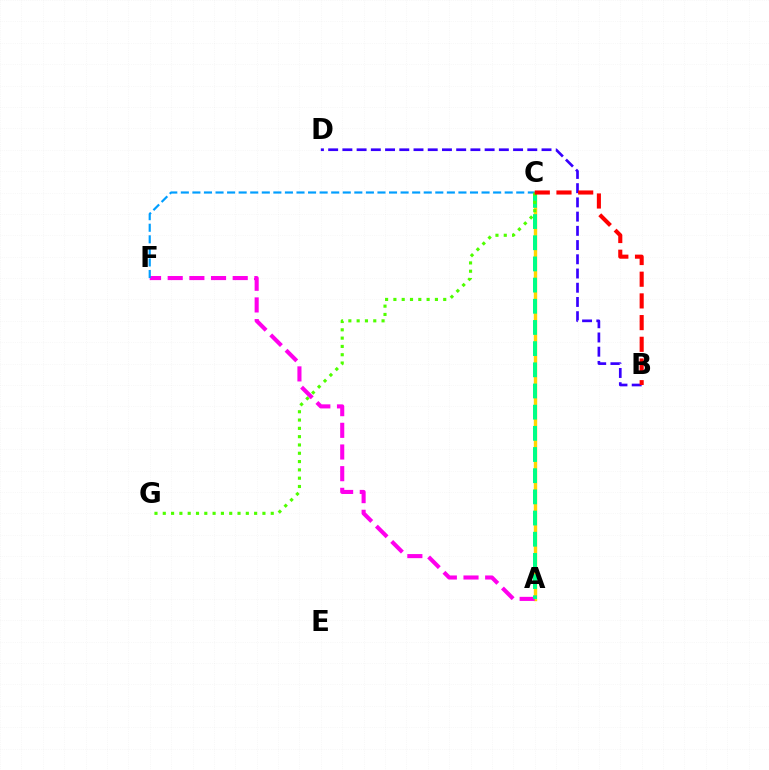{('A', 'C'): [{'color': '#ffd500', 'line_style': 'solid', 'thickness': 2.46}, {'color': '#00ff86', 'line_style': 'dashed', 'thickness': 2.88}], ('A', 'F'): [{'color': '#ff00ed', 'line_style': 'dashed', 'thickness': 2.94}], ('B', 'D'): [{'color': '#3700ff', 'line_style': 'dashed', 'thickness': 1.93}], ('C', 'F'): [{'color': '#009eff', 'line_style': 'dashed', 'thickness': 1.57}], ('C', 'G'): [{'color': '#4fff00', 'line_style': 'dotted', 'thickness': 2.26}], ('B', 'C'): [{'color': '#ff0000', 'line_style': 'dashed', 'thickness': 2.95}]}